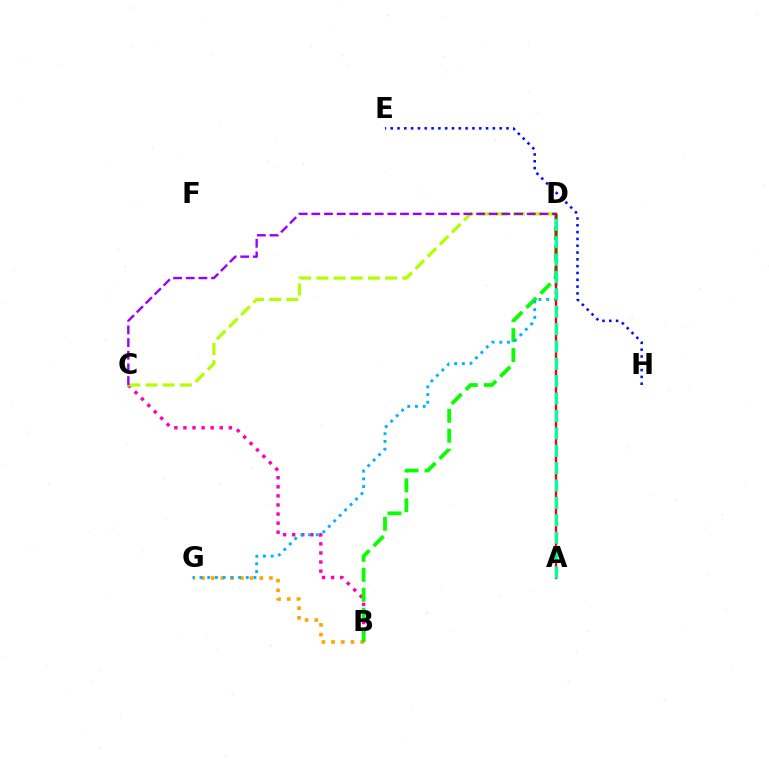{('B', 'G'): [{'color': '#ffa500', 'line_style': 'dotted', 'thickness': 2.64}], ('B', 'C'): [{'color': '#ff00bd', 'line_style': 'dotted', 'thickness': 2.47}], ('C', 'D'): [{'color': '#b3ff00', 'line_style': 'dashed', 'thickness': 2.33}, {'color': '#9b00ff', 'line_style': 'dashed', 'thickness': 1.72}], ('B', 'D'): [{'color': '#08ff00', 'line_style': 'dashed', 'thickness': 2.71}], ('D', 'G'): [{'color': '#00b5ff', 'line_style': 'dotted', 'thickness': 2.1}], ('A', 'D'): [{'color': '#ff0000', 'line_style': 'solid', 'thickness': 1.68}, {'color': '#00ff9d', 'line_style': 'dashed', 'thickness': 2.36}], ('E', 'H'): [{'color': '#0010ff', 'line_style': 'dotted', 'thickness': 1.85}]}